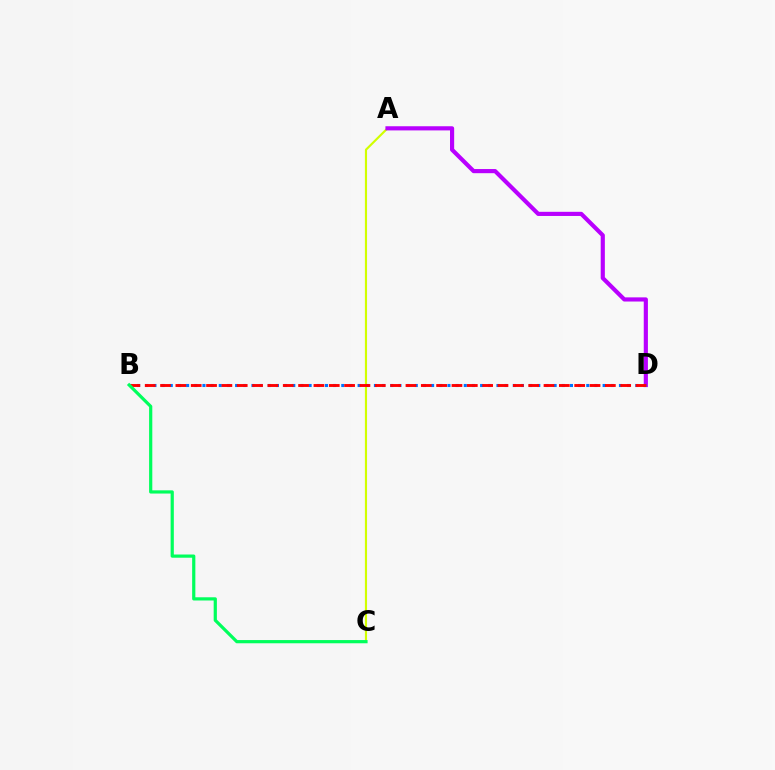{('A', 'C'): [{'color': '#d1ff00', 'line_style': 'solid', 'thickness': 1.55}], ('A', 'D'): [{'color': '#b900ff', 'line_style': 'solid', 'thickness': 2.99}], ('B', 'D'): [{'color': '#0074ff', 'line_style': 'dotted', 'thickness': 2.22}, {'color': '#ff0000', 'line_style': 'dashed', 'thickness': 2.08}], ('B', 'C'): [{'color': '#00ff5c', 'line_style': 'solid', 'thickness': 2.31}]}